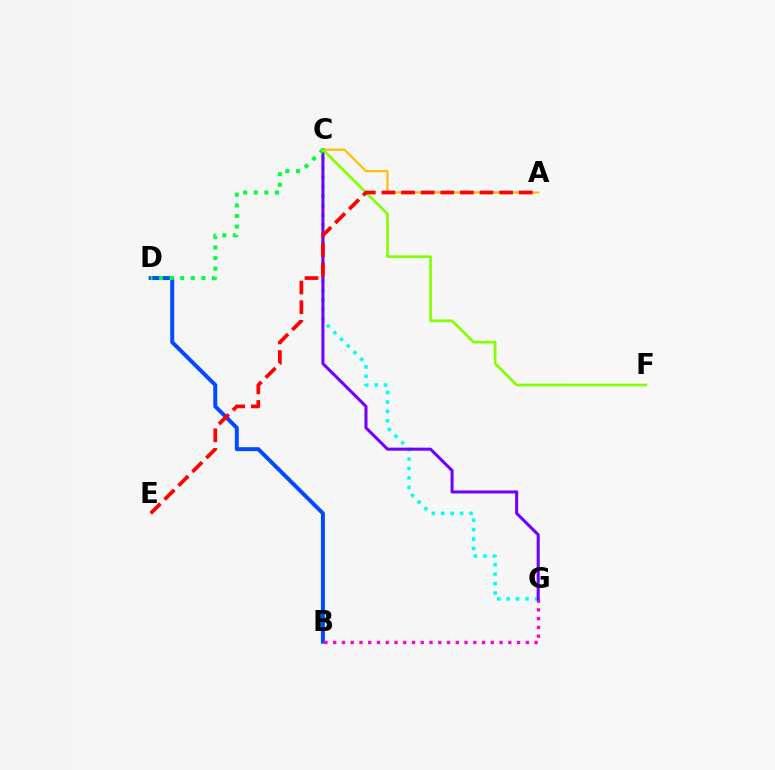{('C', 'G'): [{'color': '#00fff6', 'line_style': 'dotted', 'thickness': 2.56}, {'color': '#7200ff', 'line_style': 'solid', 'thickness': 2.2}], ('A', 'C'): [{'color': '#ffbd00', 'line_style': 'solid', 'thickness': 1.55}], ('B', 'D'): [{'color': '#004bff', 'line_style': 'solid', 'thickness': 2.85}], ('B', 'G'): [{'color': '#ff00cf', 'line_style': 'dotted', 'thickness': 2.38}], ('C', 'D'): [{'color': '#00ff39', 'line_style': 'dotted', 'thickness': 2.88}], ('C', 'F'): [{'color': '#84ff00', 'line_style': 'solid', 'thickness': 1.92}], ('A', 'E'): [{'color': '#ff0000', 'line_style': 'dashed', 'thickness': 2.66}]}